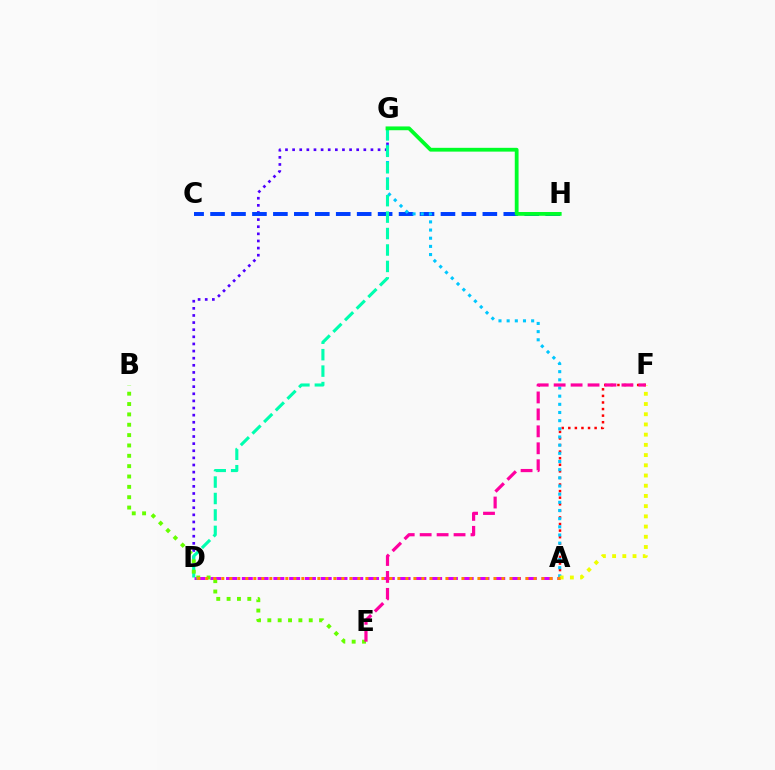{('D', 'G'): [{'color': '#4f00ff', 'line_style': 'dotted', 'thickness': 1.93}, {'color': '#00ffaf', 'line_style': 'dashed', 'thickness': 2.23}], ('A', 'F'): [{'color': '#ff0000', 'line_style': 'dotted', 'thickness': 1.79}, {'color': '#eeff00', 'line_style': 'dotted', 'thickness': 2.77}], ('C', 'H'): [{'color': '#003fff', 'line_style': 'dashed', 'thickness': 2.85}], ('A', 'D'): [{'color': '#d600ff', 'line_style': 'dashed', 'thickness': 2.14}, {'color': '#ff8800', 'line_style': 'dotted', 'thickness': 2.17}], ('A', 'G'): [{'color': '#00c7ff', 'line_style': 'dotted', 'thickness': 2.22}], ('B', 'E'): [{'color': '#66ff00', 'line_style': 'dotted', 'thickness': 2.81}], ('E', 'F'): [{'color': '#ff00a0', 'line_style': 'dashed', 'thickness': 2.3}], ('G', 'H'): [{'color': '#00ff27', 'line_style': 'solid', 'thickness': 2.73}]}